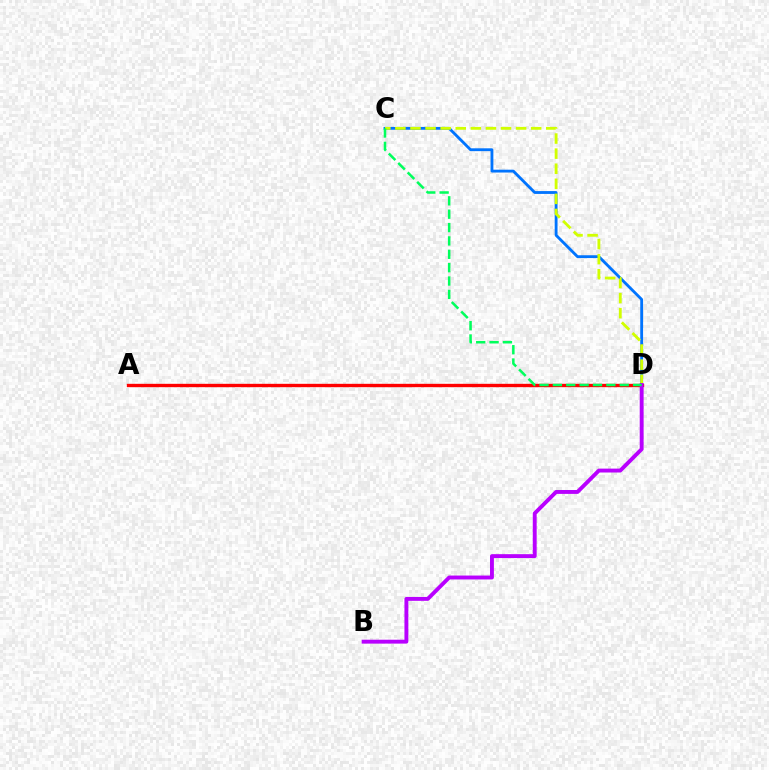{('C', 'D'): [{'color': '#0074ff', 'line_style': 'solid', 'thickness': 2.04}, {'color': '#d1ff00', 'line_style': 'dashed', 'thickness': 2.05}, {'color': '#00ff5c', 'line_style': 'dashed', 'thickness': 1.82}], ('A', 'D'): [{'color': '#ff0000', 'line_style': 'solid', 'thickness': 2.42}], ('B', 'D'): [{'color': '#b900ff', 'line_style': 'solid', 'thickness': 2.8}]}